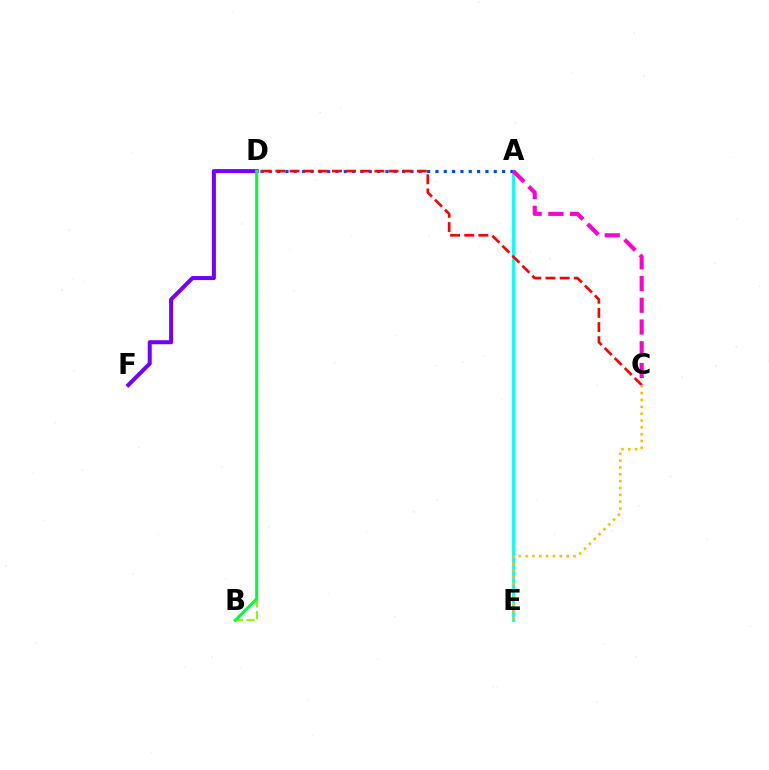{('B', 'D'): [{'color': '#84ff00', 'line_style': 'dashed', 'thickness': 1.57}, {'color': '#00ff39', 'line_style': 'solid', 'thickness': 2.15}], ('A', 'E'): [{'color': '#00fff6', 'line_style': 'solid', 'thickness': 2.06}], ('A', 'D'): [{'color': '#004bff', 'line_style': 'dotted', 'thickness': 2.26}], ('D', 'F'): [{'color': '#7200ff', 'line_style': 'solid', 'thickness': 2.89}], ('C', 'D'): [{'color': '#ff0000', 'line_style': 'dashed', 'thickness': 1.92}], ('A', 'C'): [{'color': '#ff00cf', 'line_style': 'dashed', 'thickness': 2.95}], ('C', 'E'): [{'color': '#ffbd00', 'line_style': 'dotted', 'thickness': 1.86}]}